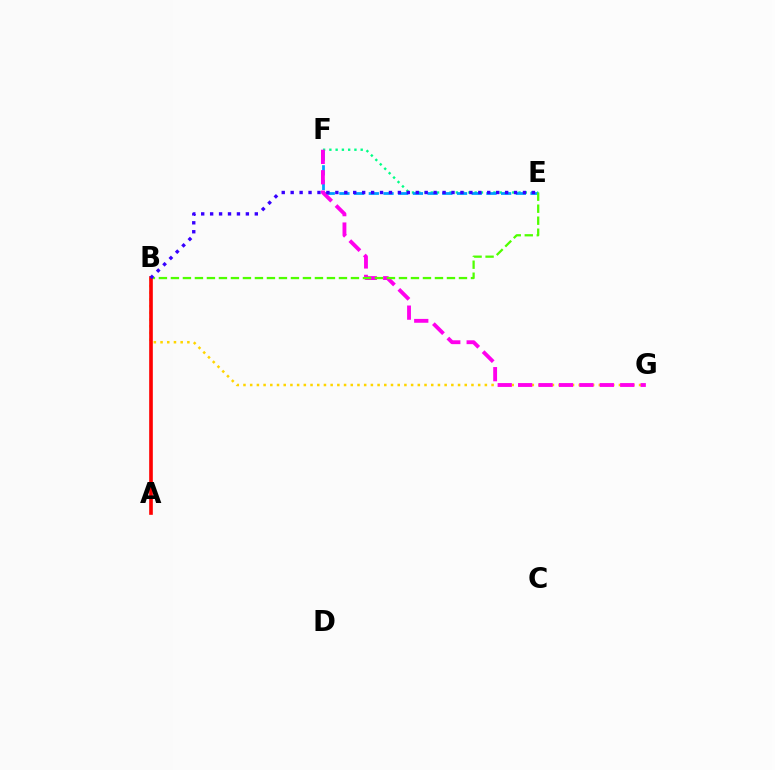{('E', 'F'): [{'color': '#00ff86', 'line_style': 'dotted', 'thickness': 1.7}, {'color': '#009eff', 'line_style': 'dashed', 'thickness': 2.0}], ('B', 'G'): [{'color': '#ffd500', 'line_style': 'dotted', 'thickness': 1.82}], ('F', 'G'): [{'color': '#ff00ed', 'line_style': 'dashed', 'thickness': 2.77}], ('B', 'E'): [{'color': '#4fff00', 'line_style': 'dashed', 'thickness': 1.63}, {'color': '#3700ff', 'line_style': 'dotted', 'thickness': 2.43}], ('A', 'B'): [{'color': '#ff0000', 'line_style': 'solid', 'thickness': 2.62}]}